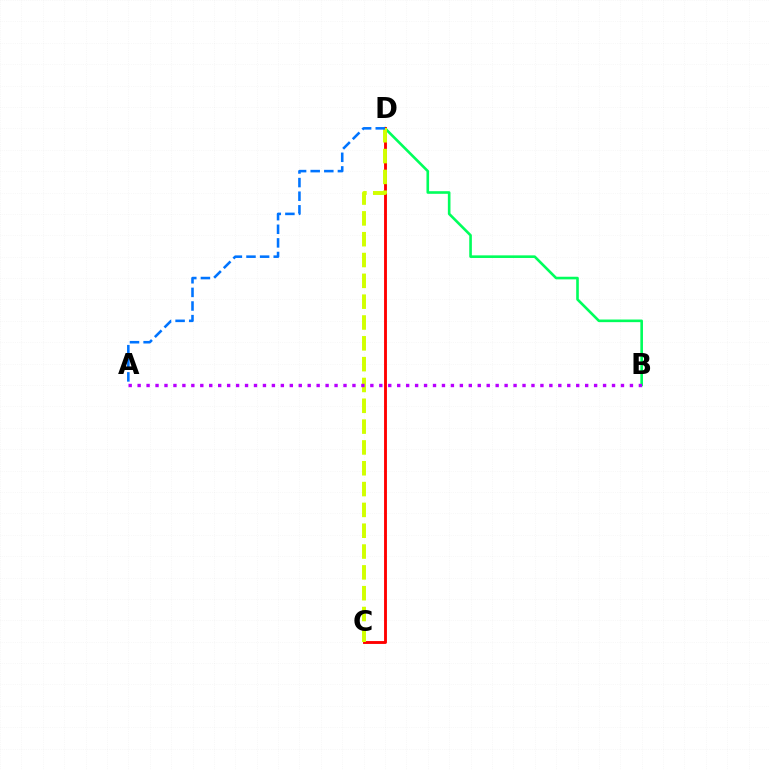{('B', 'D'): [{'color': '#00ff5c', 'line_style': 'solid', 'thickness': 1.89}], ('C', 'D'): [{'color': '#ff0000', 'line_style': 'solid', 'thickness': 2.07}, {'color': '#d1ff00', 'line_style': 'dashed', 'thickness': 2.83}], ('A', 'D'): [{'color': '#0074ff', 'line_style': 'dashed', 'thickness': 1.85}], ('A', 'B'): [{'color': '#b900ff', 'line_style': 'dotted', 'thickness': 2.43}]}